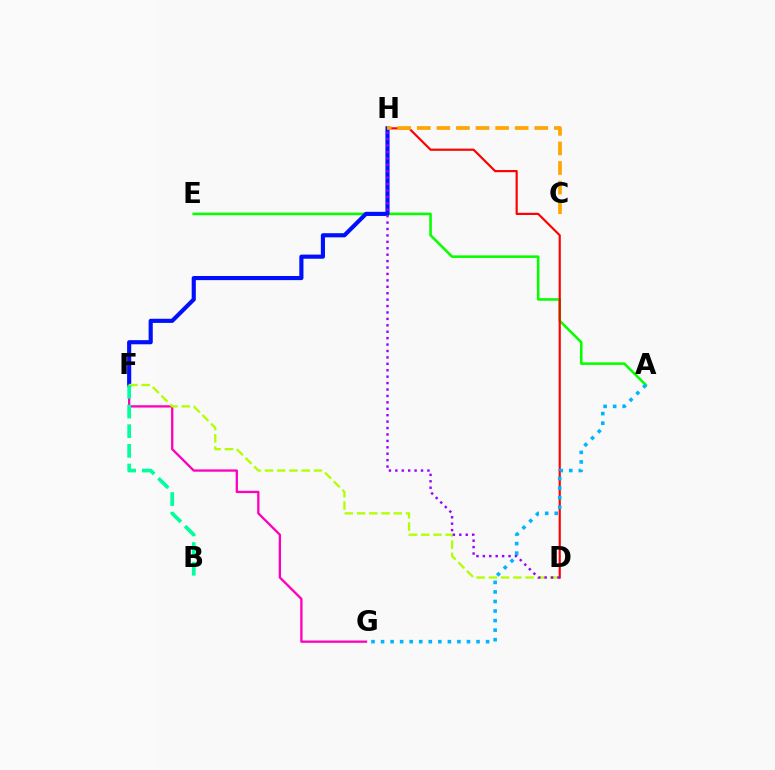{('A', 'E'): [{'color': '#08ff00', 'line_style': 'solid', 'thickness': 1.86}], ('D', 'H'): [{'color': '#ff0000', 'line_style': 'solid', 'thickness': 1.56}, {'color': '#9b00ff', 'line_style': 'dotted', 'thickness': 1.74}], ('F', 'H'): [{'color': '#0010ff', 'line_style': 'solid', 'thickness': 2.98}], ('C', 'H'): [{'color': '#ffa500', 'line_style': 'dashed', 'thickness': 2.66}], ('F', 'G'): [{'color': '#ff00bd', 'line_style': 'solid', 'thickness': 1.67}], ('D', 'F'): [{'color': '#b3ff00', 'line_style': 'dashed', 'thickness': 1.66}], ('A', 'G'): [{'color': '#00b5ff', 'line_style': 'dotted', 'thickness': 2.59}], ('B', 'F'): [{'color': '#00ff9d', 'line_style': 'dashed', 'thickness': 2.67}]}